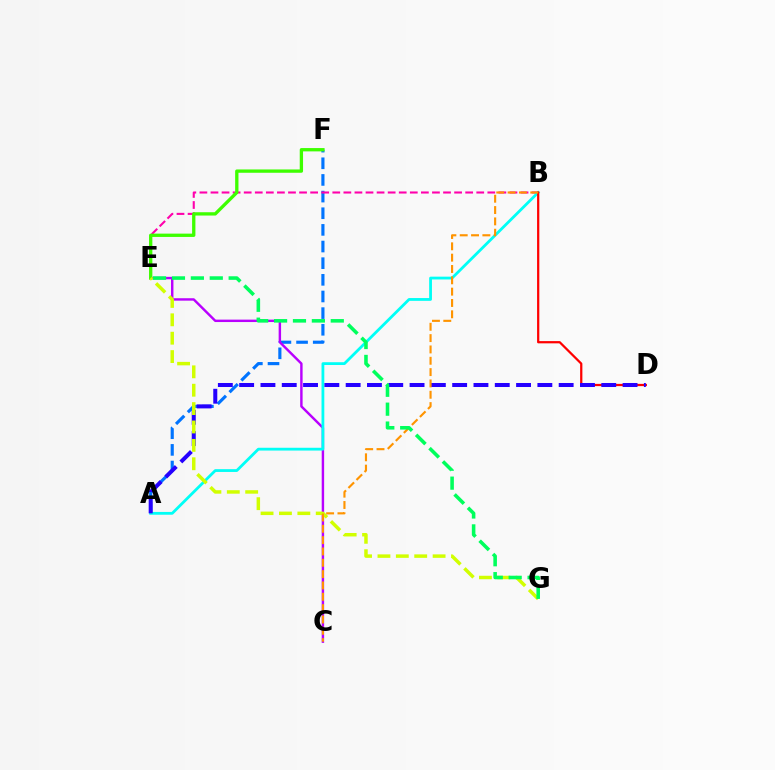{('A', 'F'): [{'color': '#0074ff', 'line_style': 'dashed', 'thickness': 2.26}], ('B', 'E'): [{'color': '#ff00ac', 'line_style': 'dashed', 'thickness': 1.5}], ('C', 'E'): [{'color': '#b900ff', 'line_style': 'solid', 'thickness': 1.75}], ('E', 'F'): [{'color': '#3dff00', 'line_style': 'solid', 'thickness': 2.39}], ('A', 'B'): [{'color': '#00fff6', 'line_style': 'solid', 'thickness': 2.01}], ('B', 'D'): [{'color': '#ff0000', 'line_style': 'solid', 'thickness': 1.61}], ('A', 'D'): [{'color': '#2500ff', 'line_style': 'dashed', 'thickness': 2.89}], ('E', 'G'): [{'color': '#d1ff00', 'line_style': 'dashed', 'thickness': 2.5}, {'color': '#00ff5c', 'line_style': 'dashed', 'thickness': 2.57}], ('B', 'C'): [{'color': '#ff9400', 'line_style': 'dashed', 'thickness': 1.54}]}